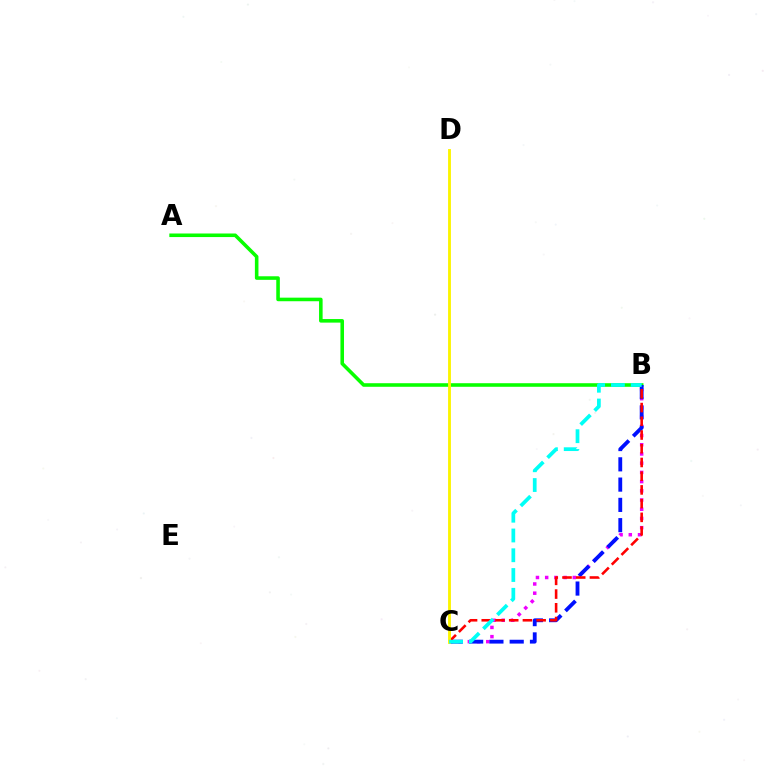{('B', 'C'): [{'color': '#ee00ff', 'line_style': 'dotted', 'thickness': 2.5}, {'color': '#0010ff', 'line_style': 'dashed', 'thickness': 2.75}, {'color': '#ff0000', 'line_style': 'dashed', 'thickness': 1.86}, {'color': '#00fff6', 'line_style': 'dashed', 'thickness': 2.69}], ('A', 'B'): [{'color': '#08ff00', 'line_style': 'solid', 'thickness': 2.57}], ('C', 'D'): [{'color': '#fcf500', 'line_style': 'solid', 'thickness': 2.06}]}